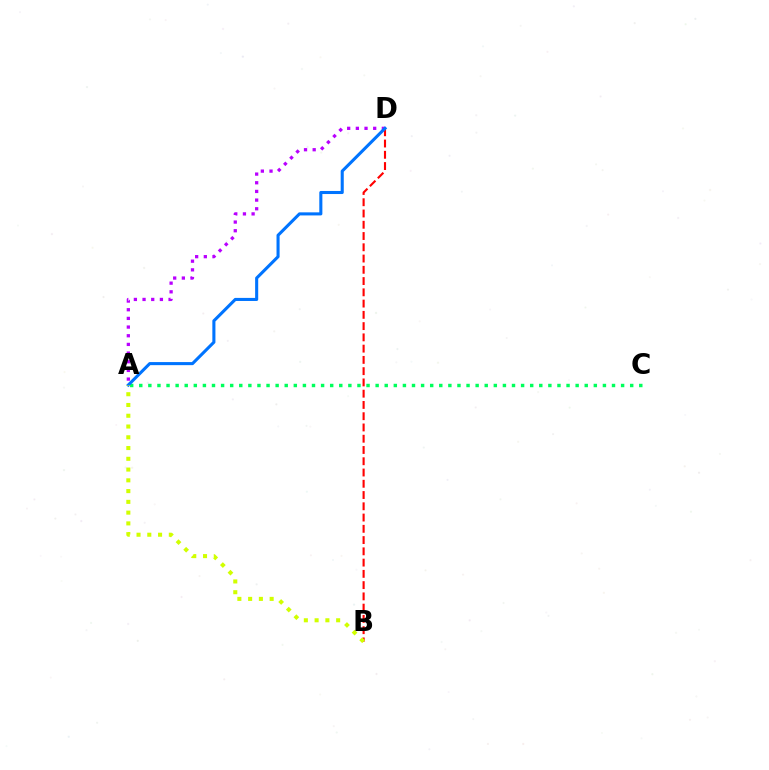{('B', 'D'): [{'color': '#ff0000', 'line_style': 'dashed', 'thickness': 1.53}], ('A', 'D'): [{'color': '#b900ff', 'line_style': 'dotted', 'thickness': 2.36}, {'color': '#0074ff', 'line_style': 'solid', 'thickness': 2.21}], ('A', 'C'): [{'color': '#00ff5c', 'line_style': 'dotted', 'thickness': 2.47}], ('A', 'B'): [{'color': '#d1ff00', 'line_style': 'dotted', 'thickness': 2.92}]}